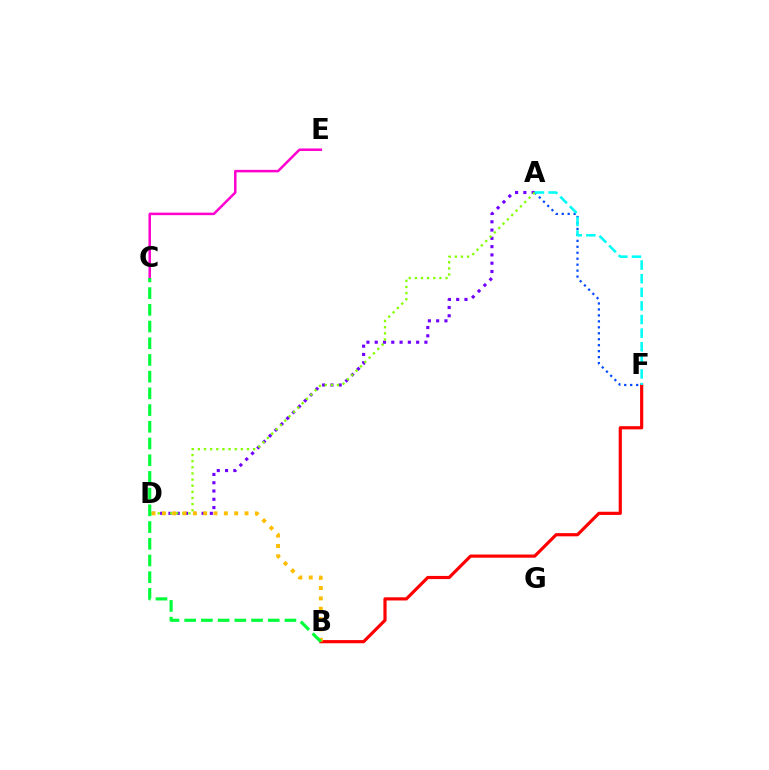{('B', 'F'): [{'color': '#ff0000', 'line_style': 'solid', 'thickness': 2.29}], ('A', 'F'): [{'color': '#004bff', 'line_style': 'dotted', 'thickness': 1.62}, {'color': '#00fff6', 'line_style': 'dashed', 'thickness': 1.85}], ('A', 'D'): [{'color': '#7200ff', 'line_style': 'dotted', 'thickness': 2.25}, {'color': '#84ff00', 'line_style': 'dotted', 'thickness': 1.67}], ('C', 'E'): [{'color': '#ff00cf', 'line_style': 'solid', 'thickness': 1.81}], ('B', 'D'): [{'color': '#ffbd00', 'line_style': 'dotted', 'thickness': 2.81}], ('B', 'C'): [{'color': '#00ff39', 'line_style': 'dashed', 'thickness': 2.27}]}